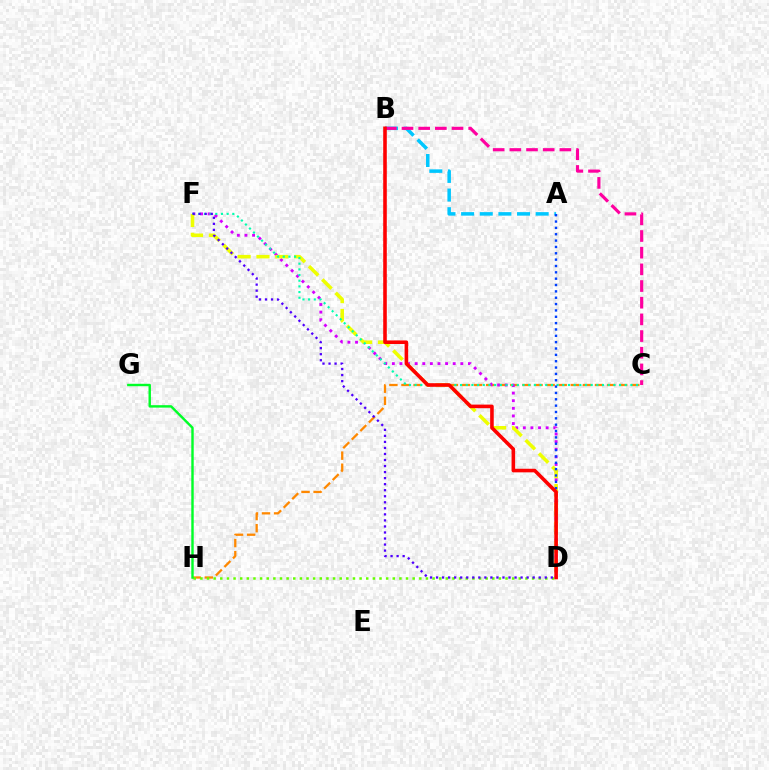{('A', 'B'): [{'color': '#00c7ff', 'line_style': 'dashed', 'thickness': 2.53}], ('C', 'H'): [{'color': '#ff8800', 'line_style': 'dashed', 'thickness': 1.64}], ('D', 'F'): [{'color': '#d600ff', 'line_style': 'dotted', 'thickness': 2.07}, {'color': '#eeff00', 'line_style': 'dashed', 'thickness': 2.56}, {'color': '#4f00ff', 'line_style': 'dotted', 'thickness': 1.64}], ('B', 'C'): [{'color': '#ff00a0', 'line_style': 'dashed', 'thickness': 2.27}], ('C', 'F'): [{'color': '#00ffaf', 'line_style': 'dotted', 'thickness': 1.54}], ('A', 'D'): [{'color': '#003fff', 'line_style': 'dotted', 'thickness': 1.72}], ('D', 'H'): [{'color': '#66ff00', 'line_style': 'dotted', 'thickness': 1.8}], ('G', 'H'): [{'color': '#00ff27', 'line_style': 'solid', 'thickness': 1.75}], ('B', 'D'): [{'color': '#ff0000', 'line_style': 'solid', 'thickness': 2.58}]}